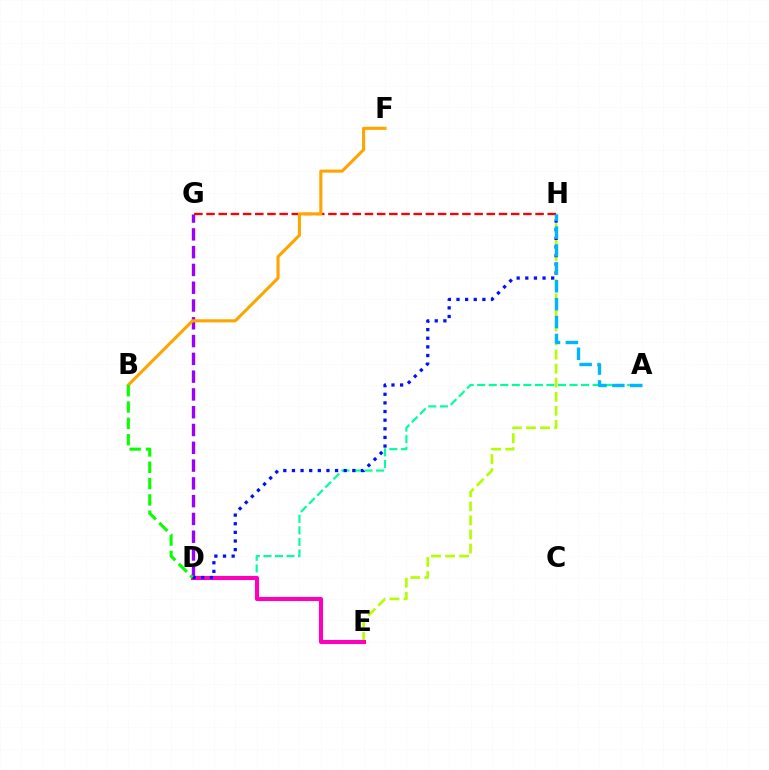{('E', 'H'): [{'color': '#b3ff00', 'line_style': 'dashed', 'thickness': 1.91}], ('A', 'D'): [{'color': '#00ff9d', 'line_style': 'dashed', 'thickness': 1.57}], ('D', 'G'): [{'color': '#9b00ff', 'line_style': 'dashed', 'thickness': 2.42}], ('G', 'H'): [{'color': '#ff0000', 'line_style': 'dashed', 'thickness': 1.66}], ('D', 'E'): [{'color': '#ff00bd', 'line_style': 'solid', 'thickness': 2.95}], ('D', 'H'): [{'color': '#0010ff', 'line_style': 'dotted', 'thickness': 2.34}], ('B', 'F'): [{'color': '#ffa500', 'line_style': 'solid', 'thickness': 2.22}], ('A', 'H'): [{'color': '#00b5ff', 'line_style': 'dashed', 'thickness': 2.43}], ('B', 'D'): [{'color': '#08ff00', 'line_style': 'dashed', 'thickness': 2.22}]}